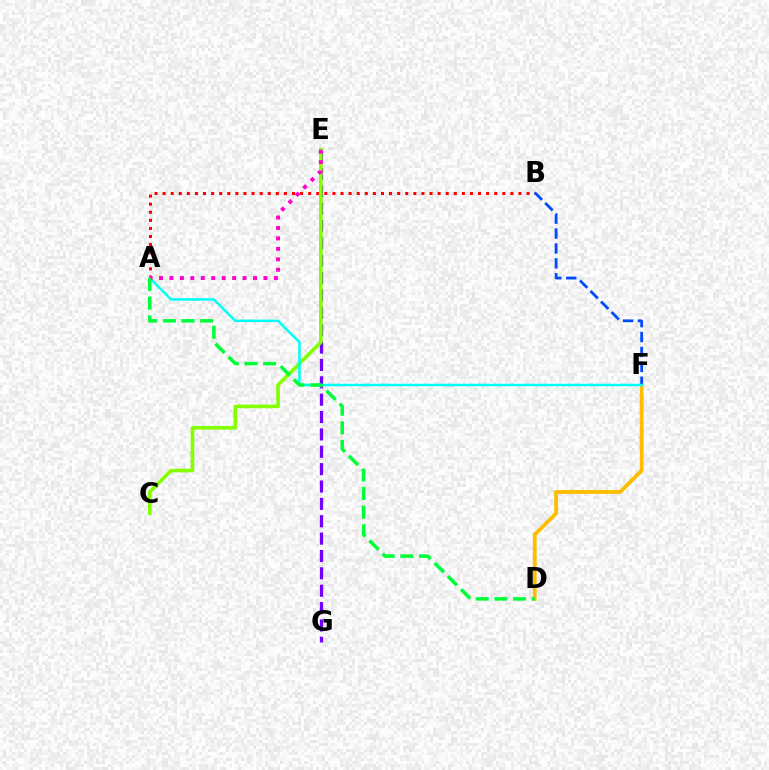{('E', 'G'): [{'color': '#7200ff', 'line_style': 'dashed', 'thickness': 2.36}], ('A', 'B'): [{'color': '#ff0000', 'line_style': 'dotted', 'thickness': 2.2}], ('D', 'F'): [{'color': '#ffbd00', 'line_style': 'solid', 'thickness': 2.75}], ('C', 'E'): [{'color': '#84ff00', 'line_style': 'solid', 'thickness': 2.6}], ('B', 'F'): [{'color': '#004bff', 'line_style': 'dashed', 'thickness': 2.03}], ('A', 'F'): [{'color': '#00fff6', 'line_style': 'solid', 'thickness': 1.8}], ('A', 'E'): [{'color': '#ff00cf', 'line_style': 'dotted', 'thickness': 2.84}], ('A', 'D'): [{'color': '#00ff39', 'line_style': 'dashed', 'thickness': 2.53}]}